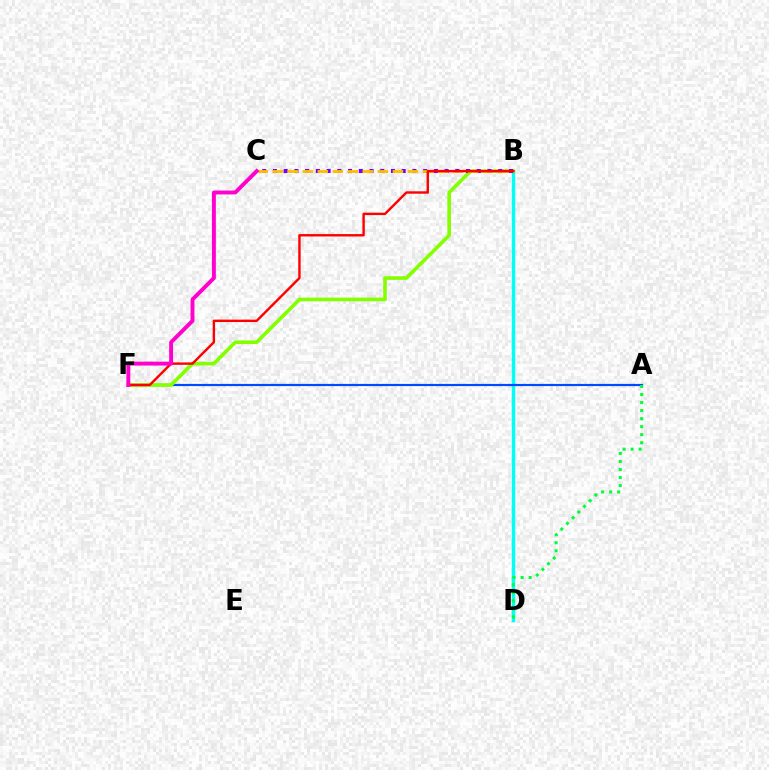{('B', 'D'): [{'color': '#00fff6', 'line_style': 'solid', 'thickness': 2.43}], ('A', 'F'): [{'color': '#004bff', 'line_style': 'solid', 'thickness': 1.57}], ('B', 'F'): [{'color': '#84ff00', 'line_style': 'solid', 'thickness': 2.61}, {'color': '#ff0000', 'line_style': 'solid', 'thickness': 1.73}], ('B', 'C'): [{'color': '#7200ff', 'line_style': 'dotted', 'thickness': 2.91}, {'color': '#ffbd00', 'line_style': 'dashed', 'thickness': 2.04}], ('A', 'D'): [{'color': '#00ff39', 'line_style': 'dotted', 'thickness': 2.18}], ('C', 'F'): [{'color': '#ff00cf', 'line_style': 'solid', 'thickness': 2.82}]}